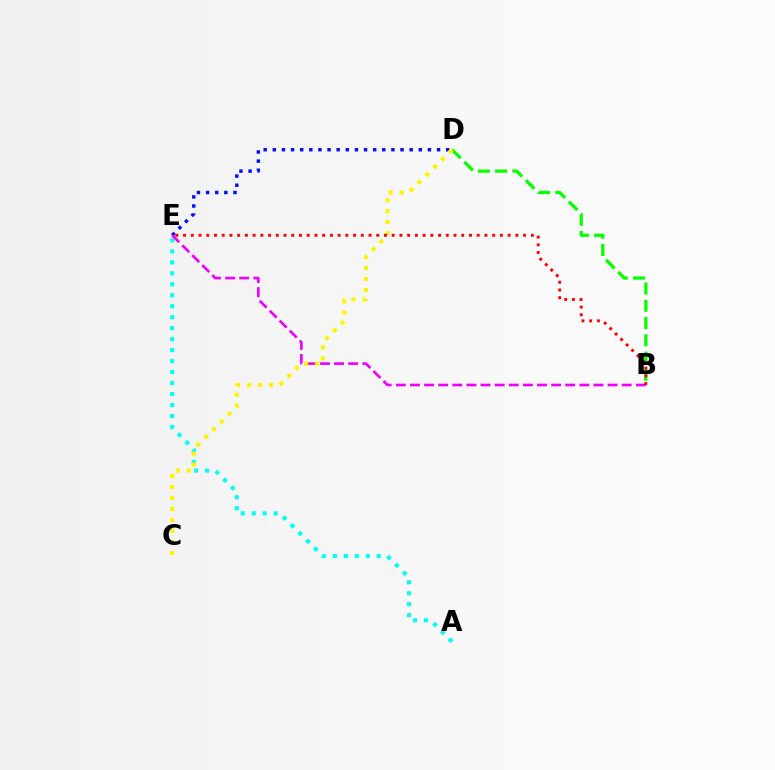{('D', 'E'): [{'color': '#0010ff', 'line_style': 'dotted', 'thickness': 2.48}], ('A', 'E'): [{'color': '#00fff6', 'line_style': 'dotted', 'thickness': 2.98}], ('B', 'E'): [{'color': '#ee00ff', 'line_style': 'dashed', 'thickness': 1.92}, {'color': '#ff0000', 'line_style': 'dotted', 'thickness': 2.1}], ('B', 'D'): [{'color': '#08ff00', 'line_style': 'dashed', 'thickness': 2.35}], ('C', 'D'): [{'color': '#fcf500', 'line_style': 'dotted', 'thickness': 2.98}]}